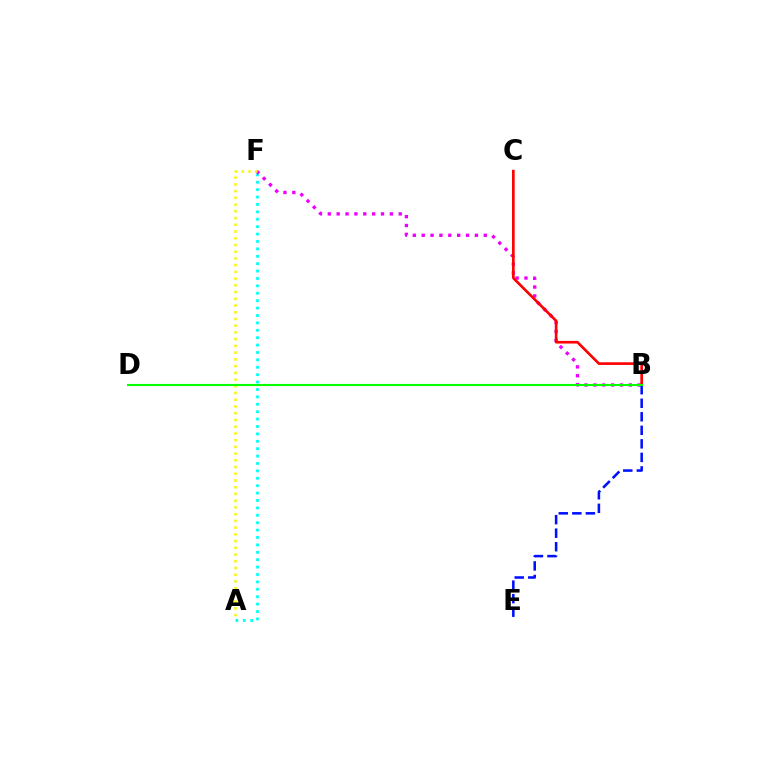{('A', 'F'): [{'color': '#00fff6', 'line_style': 'dotted', 'thickness': 2.01}, {'color': '#fcf500', 'line_style': 'dotted', 'thickness': 1.83}], ('B', 'F'): [{'color': '#ee00ff', 'line_style': 'dotted', 'thickness': 2.41}], ('B', 'C'): [{'color': '#ff0000', 'line_style': 'solid', 'thickness': 1.9}], ('B', 'E'): [{'color': '#0010ff', 'line_style': 'dashed', 'thickness': 1.84}], ('B', 'D'): [{'color': '#08ff00', 'line_style': 'solid', 'thickness': 1.5}]}